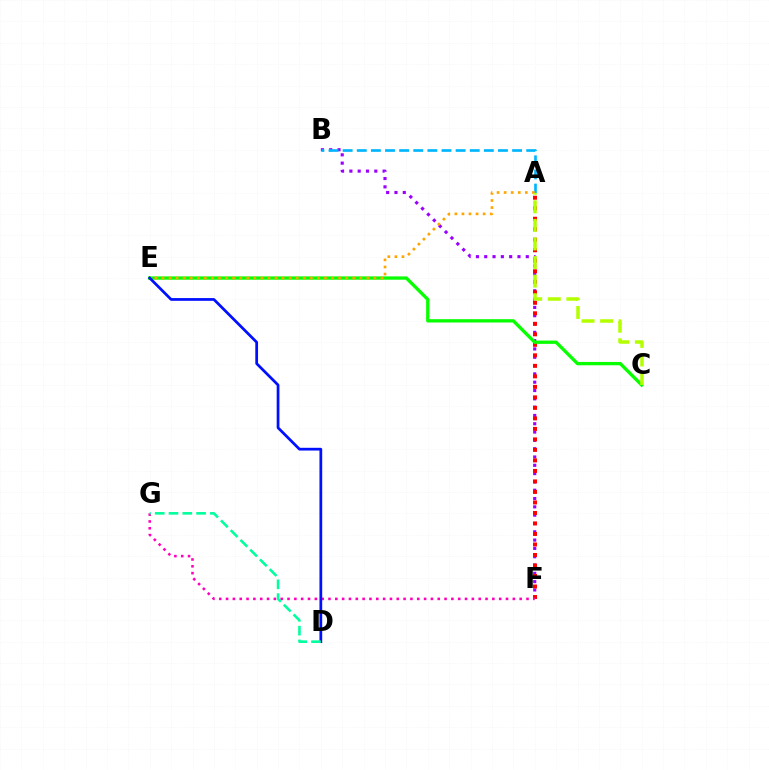{('B', 'F'): [{'color': '#9b00ff', 'line_style': 'dotted', 'thickness': 2.26}], ('A', 'B'): [{'color': '#00b5ff', 'line_style': 'dashed', 'thickness': 1.92}], ('A', 'F'): [{'color': '#ff0000', 'line_style': 'dotted', 'thickness': 2.86}], ('C', 'E'): [{'color': '#08ff00', 'line_style': 'solid', 'thickness': 2.39}], ('F', 'G'): [{'color': '#ff00bd', 'line_style': 'dotted', 'thickness': 1.86}], ('A', 'E'): [{'color': '#ffa500', 'line_style': 'dotted', 'thickness': 1.92}], ('A', 'C'): [{'color': '#b3ff00', 'line_style': 'dashed', 'thickness': 2.52}], ('D', 'E'): [{'color': '#0010ff', 'line_style': 'solid', 'thickness': 1.97}], ('D', 'G'): [{'color': '#00ff9d', 'line_style': 'dashed', 'thickness': 1.87}]}